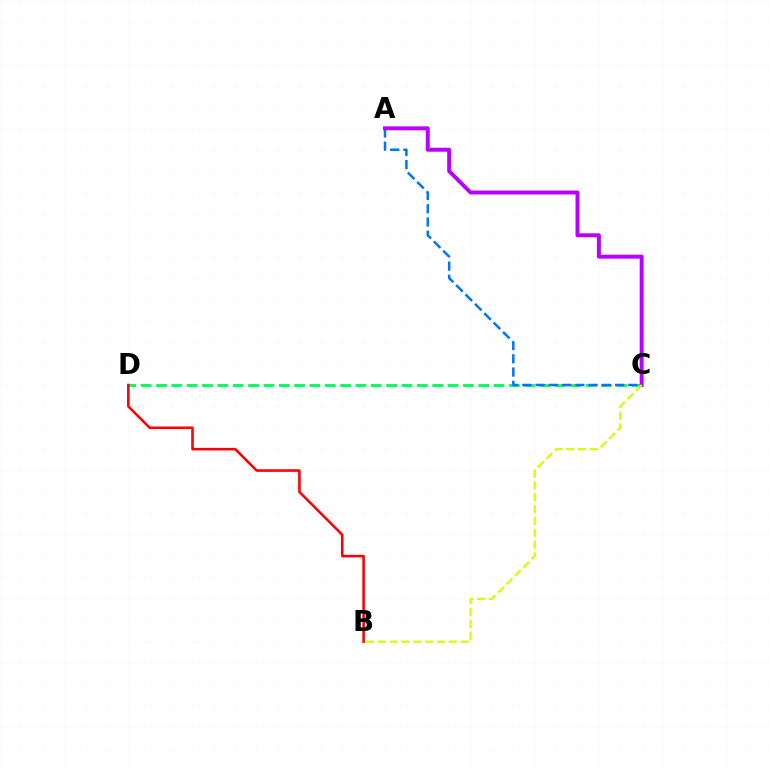{('C', 'D'): [{'color': '#00ff5c', 'line_style': 'dashed', 'thickness': 2.08}], ('A', 'C'): [{'color': '#0074ff', 'line_style': 'dashed', 'thickness': 1.8}, {'color': '#b900ff', 'line_style': 'solid', 'thickness': 2.85}], ('B', 'C'): [{'color': '#d1ff00', 'line_style': 'dashed', 'thickness': 1.61}], ('B', 'D'): [{'color': '#ff0000', 'line_style': 'solid', 'thickness': 1.85}]}